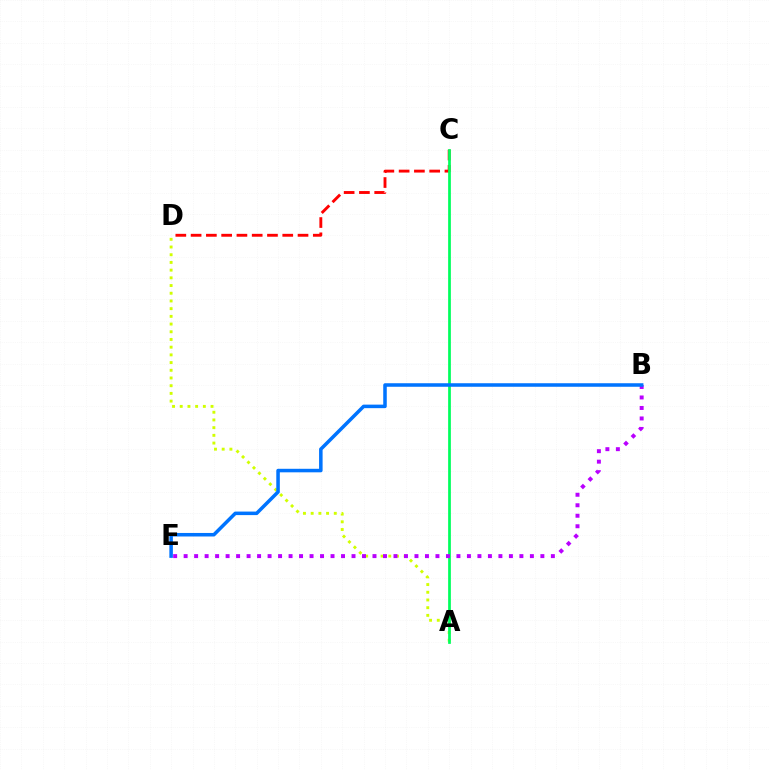{('A', 'D'): [{'color': '#d1ff00', 'line_style': 'dotted', 'thickness': 2.09}], ('C', 'D'): [{'color': '#ff0000', 'line_style': 'dashed', 'thickness': 2.08}], ('A', 'C'): [{'color': '#00ff5c', 'line_style': 'solid', 'thickness': 1.97}], ('B', 'E'): [{'color': '#b900ff', 'line_style': 'dotted', 'thickness': 2.85}, {'color': '#0074ff', 'line_style': 'solid', 'thickness': 2.54}]}